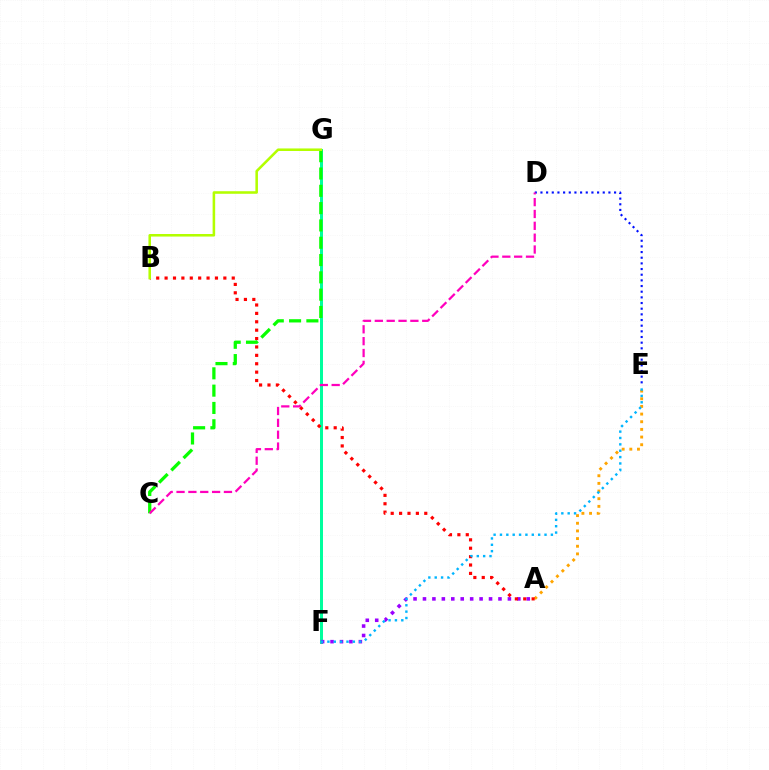{('F', 'G'): [{'color': '#00ff9d', 'line_style': 'solid', 'thickness': 2.15}], ('A', 'E'): [{'color': '#ffa500', 'line_style': 'dotted', 'thickness': 2.08}], ('A', 'F'): [{'color': '#9b00ff', 'line_style': 'dotted', 'thickness': 2.56}], ('A', 'B'): [{'color': '#ff0000', 'line_style': 'dotted', 'thickness': 2.28}], ('E', 'F'): [{'color': '#00b5ff', 'line_style': 'dotted', 'thickness': 1.73}], ('C', 'G'): [{'color': '#08ff00', 'line_style': 'dashed', 'thickness': 2.35}], ('B', 'G'): [{'color': '#b3ff00', 'line_style': 'solid', 'thickness': 1.84}], ('D', 'E'): [{'color': '#0010ff', 'line_style': 'dotted', 'thickness': 1.54}], ('C', 'D'): [{'color': '#ff00bd', 'line_style': 'dashed', 'thickness': 1.61}]}